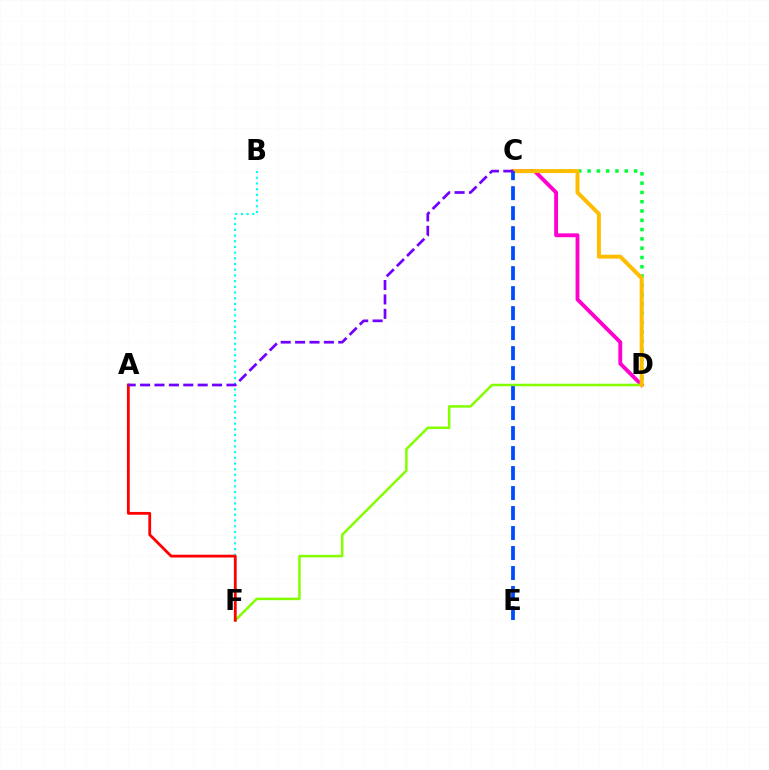{('C', 'D'): [{'color': '#00ff39', 'line_style': 'dotted', 'thickness': 2.52}, {'color': '#ff00cf', 'line_style': 'solid', 'thickness': 2.78}, {'color': '#ffbd00', 'line_style': 'solid', 'thickness': 2.86}], ('B', 'F'): [{'color': '#00fff6', 'line_style': 'dotted', 'thickness': 1.55}], ('D', 'F'): [{'color': '#84ff00', 'line_style': 'solid', 'thickness': 1.81}], ('A', 'F'): [{'color': '#ff0000', 'line_style': 'solid', 'thickness': 2.01}], ('C', 'E'): [{'color': '#004bff', 'line_style': 'dashed', 'thickness': 2.72}], ('A', 'C'): [{'color': '#7200ff', 'line_style': 'dashed', 'thickness': 1.96}]}